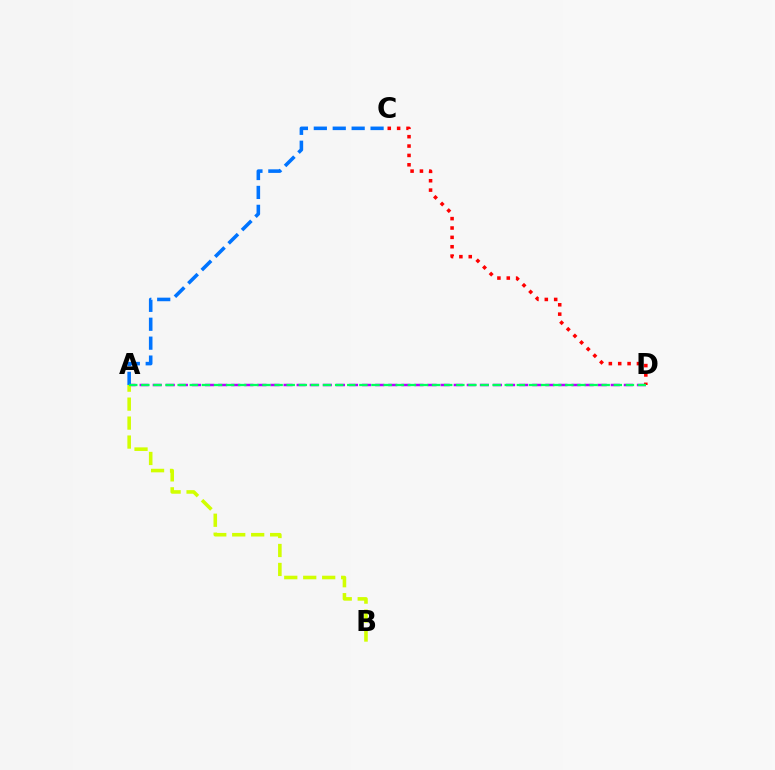{('A', 'D'): [{'color': '#b900ff', 'line_style': 'dashed', 'thickness': 1.78}, {'color': '#00ff5c', 'line_style': 'dashed', 'thickness': 1.65}], ('C', 'D'): [{'color': '#ff0000', 'line_style': 'dotted', 'thickness': 2.55}], ('A', 'C'): [{'color': '#0074ff', 'line_style': 'dashed', 'thickness': 2.57}], ('A', 'B'): [{'color': '#d1ff00', 'line_style': 'dashed', 'thickness': 2.58}]}